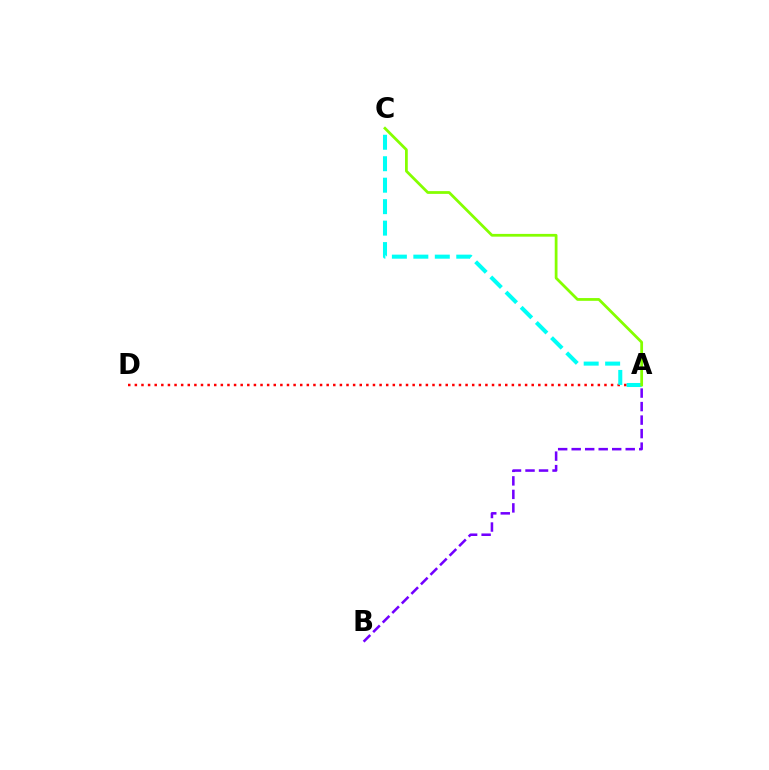{('A', 'D'): [{'color': '#ff0000', 'line_style': 'dotted', 'thickness': 1.8}], ('A', 'C'): [{'color': '#00fff6', 'line_style': 'dashed', 'thickness': 2.92}, {'color': '#84ff00', 'line_style': 'solid', 'thickness': 1.99}], ('A', 'B'): [{'color': '#7200ff', 'line_style': 'dashed', 'thickness': 1.84}]}